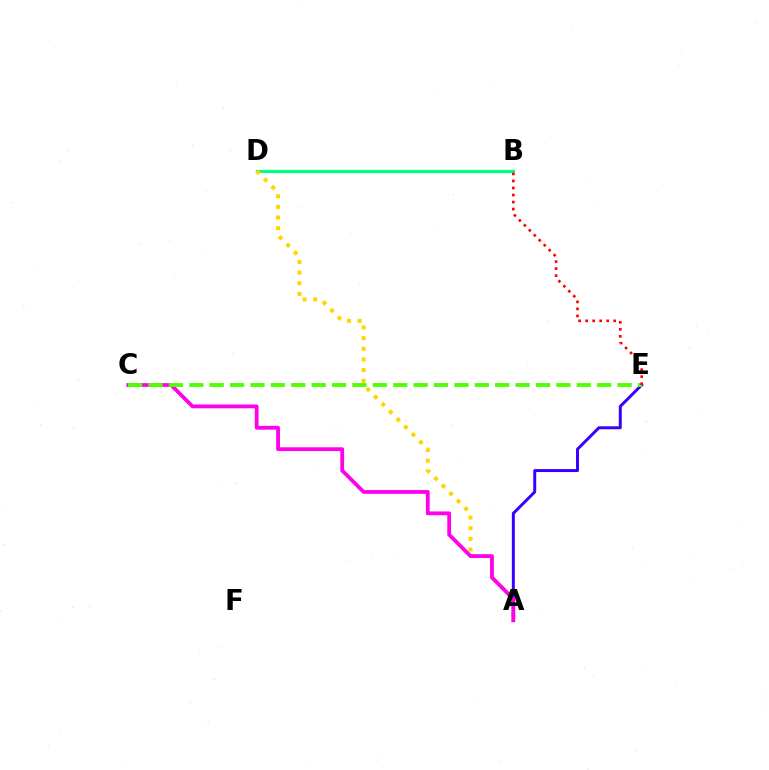{('B', 'D'): [{'color': '#009eff', 'line_style': 'dotted', 'thickness': 2.16}, {'color': '#00ff86', 'line_style': 'solid', 'thickness': 2.3}], ('A', 'D'): [{'color': '#ffd500', 'line_style': 'dotted', 'thickness': 2.89}], ('A', 'E'): [{'color': '#3700ff', 'line_style': 'solid', 'thickness': 2.14}], ('A', 'C'): [{'color': '#ff00ed', 'line_style': 'solid', 'thickness': 2.73}], ('C', 'E'): [{'color': '#4fff00', 'line_style': 'dashed', 'thickness': 2.77}], ('B', 'E'): [{'color': '#ff0000', 'line_style': 'dotted', 'thickness': 1.91}]}